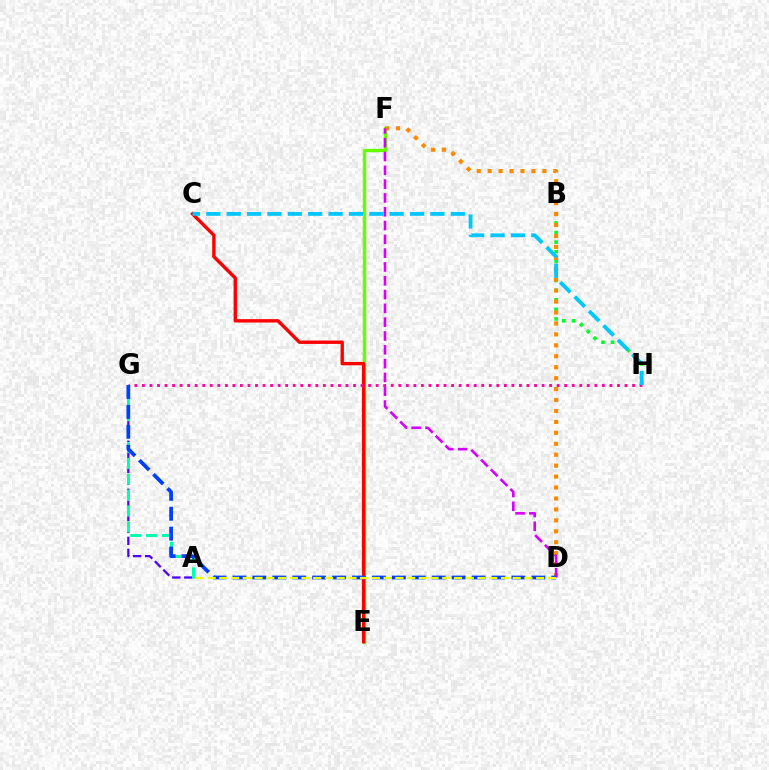{('A', 'G'): [{'color': '#4f00ff', 'line_style': 'dashed', 'thickness': 1.63}, {'color': '#00ffaf', 'line_style': 'dashed', 'thickness': 2.16}], ('E', 'F'): [{'color': '#66ff00', 'line_style': 'solid', 'thickness': 2.46}], ('B', 'H'): [{'color': '#00ff27', 'line_style': 'dotted', 'thickness': 2.61}], ('D', 'F'): [{'color': '#ff8800', 'line_style': 'dotted', 'thickness': 2.97}, {'color': '#d600ff', 'line_style': 'dashed', 'thickness': 1.88}], ('C', 'E'): [{'color': '#ff0000', 'line_style': 'solid', 'thickness': 2.43}], ('G', 'H'): [{'color': '#ff00a0', 'line_style': 'dotted', 'thickness': 2.05}], ('D', 'G'): [{'color': '#003fff', 'line_style': 'dashed', 'thickness': 2.71}], ('C', 'H'): [{'color': '#00c7ff', 'line_style': 'dashed', 'thickness': 2.77}], ('A', 'D'): [{'color': '#eeff00', 'line_style': 'dashed', 'thickness': 1.59}]}